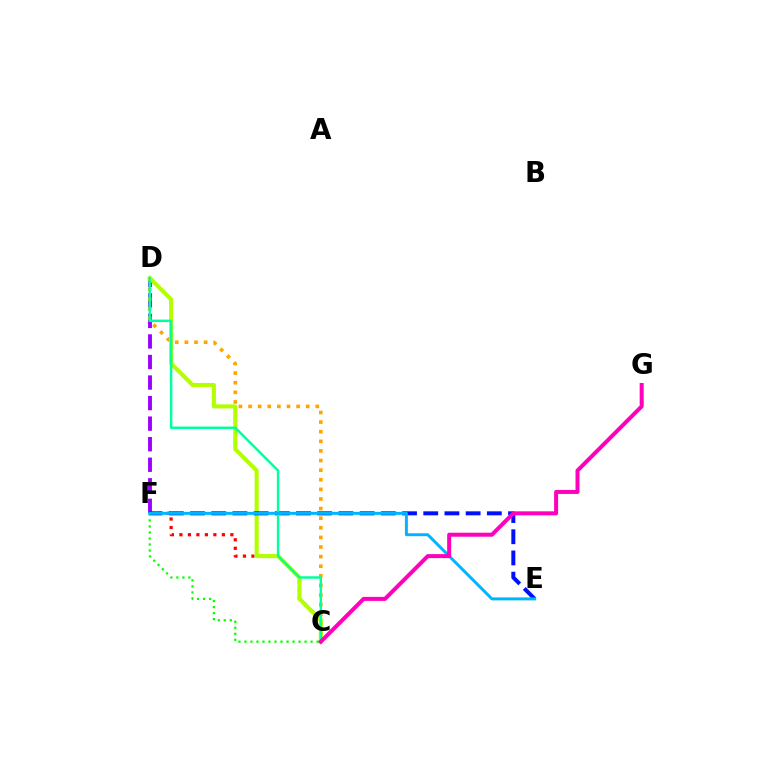{('D', 'F'): [{'color': '#9b00ff', 'line_style': 'dashed', 'thickness': 2.79}], ('C', 'F'): [{'color': '#ff0000', 'line_style': 'dotted', 'thickness': 2.31}, {'color': '#08ff00', 'line_style': 'dotted', 'thickness': 1.63}], ('C', 'D'): [{'color': '#ffa500', 'line_style': 'dotted', 'thickness': 2.61}, {'color': '#b3ff00', 'line_style': 'solid', 'thickness': 2.93}, {'color': '#00ff9d', 'line_style': 'solid', 'thickness': 1.77}], ('E', 'F'): [{'color': '#0010ff', 'line_style': 'dashed', 'thickness': 2.88}, {'color': '#00b5ff', 'line_style': 'solid', 'thickness': 2.13}], ('C', 'G'): [{'color': '#ff00bd', 'line_style': 'solid', 'thickness': 2.88}]}